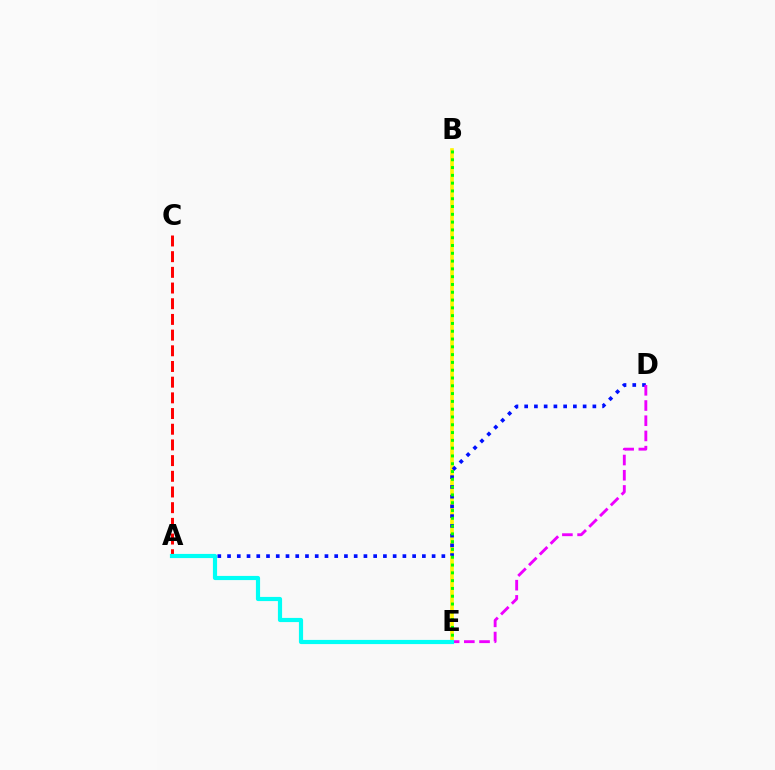{('B', 'E'): [{'color': '#fcf500', 'line_style': 'solid', 'thickness': 2.63}, {'color': '#08ff00', 'line_style': 'dotted', 'thickness': 2.12}], ('A', 'D'): [{'color': '#0010ff', 'line_style': 'dotted', 'thickness': 2.65}], ('A', 'C'): [{'color': '#ff0000', 'line_style': 'dashed', 'thickness': 2.13}], ('D', 'E'): [{'color': '#ee00ff', 'line_style': 'dashed', 'thickness': 2.07}], ('A', 'E'): [{'color': '#00fff6', 'line_style': 'solid', 'thickness': 3.0}]}